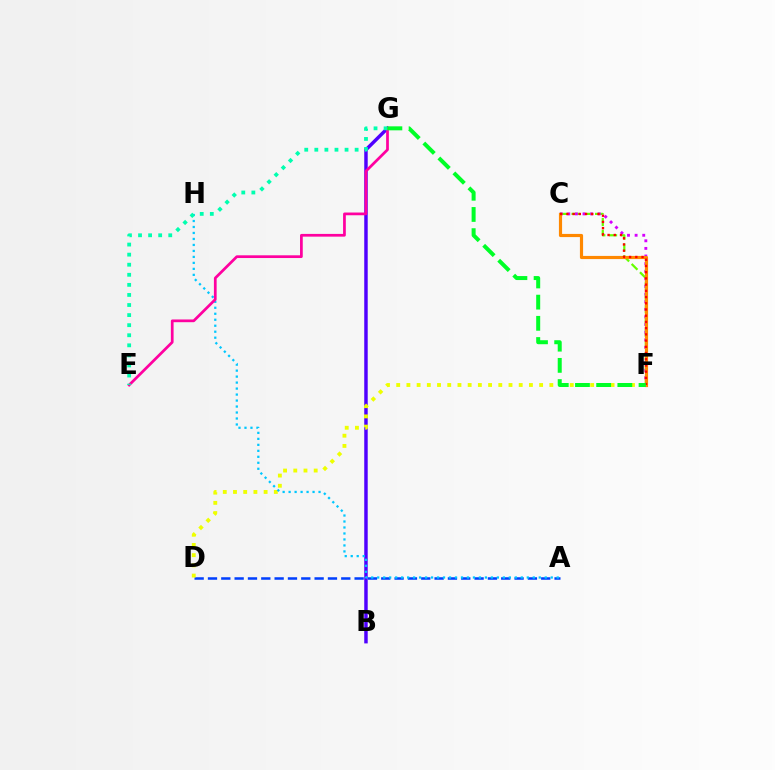{('B', 'G'): [{'color': '#4f00ff', 'line_style': 'solid', 'thickness': 2.49}], ('C', 'F'): [{'color': '#66ff00', 'line_style': 'dashed', 'thickness': 1.6}, {'color': '#d600ff', 'line_style': 'dotted', 'thickness': 2.07}, {'color': '#ff8800', 'line_style': 'solid', 'thickness': 2.28}, {'color': '#ff0000', 'line_style': 'dotted', 'thickness': 1.69}], ('A', 'D'): [{'color': '#003fff', 'line_style': 'dashed', 'thickness': 1.81}], ('D', 'F'): [{'color': '#eeff00', 'line_style': 'dotted', 'thickness': 2.77}], ('A', 'H'): [{'color': '#00c7ff', 'line_style': 'dotted', 'thickness': 1.63}], ('E', 'G'): [{'color': '#ff00a0', 'line_style': 'solid', 'thickness': 1.96}, {'color': '#00ffaf', 'line_style': 'dotted', 'thickness': 2.74}], ('F', 'G'): [{'color': '#00ff27', 'line_style': 'dashed', 'thickness': 2.88}]}